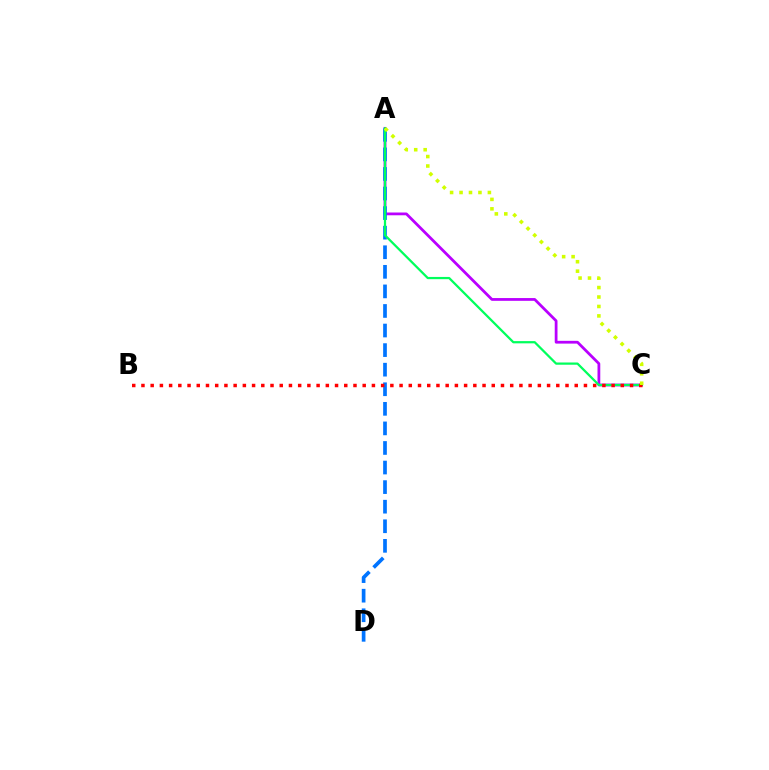{('A', 'C'): [{'color': '#b900ff', 'line_style': 'solid', 'thickness': 1.99}, {'color': '#00ff5c', 'line_style': 'solid', 'thickness': 1.61}, {'color': '#d1ff00', 'line_style': 'dotted', 'thickness': 2.57}], ('A', 'D'): [{'color': '#0074ff', 'line_style': 'dashed', 'thickness': 2.66}], ('B', 'C'): [{'color': '#ff0000', 'line_style': 'dotted', 'thickness': 2.5}]}